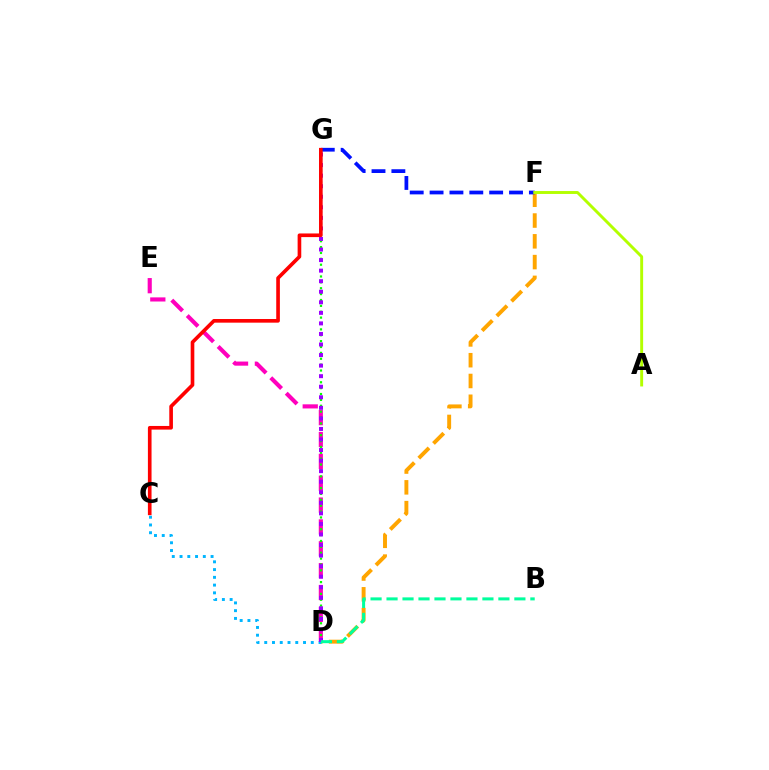{('D', 'F'): [{'color': '#ffa500', 'line_style': 'dashed', 'thickness': 2.82}], ('D', 'E'): [{'color': '#ff00bd', 'line_style': 'dashed', 'thickness': 2.97}], ('F', 'G'): [{'color': '#0010ff', 'line_style': 'dashed', 'thickness': 2.7}], ('D', 'G'): [{'color': '#08ff00', 'line_style': 'dotted', 'thickness': 1.6}, {'color': '#9b00ff', 'line_style': 'dotted', 'thickness': 2.87}], ('C', 'D'): [{'color': '#00b5ff', 'line_style': 'dotted', 'thickness': 2.11}], ('A', 'F'): [{'color': '#b3ff00', 'line_style': 'solid', 'thickness': 2.1}], ('B', 'D'): [{'color': '#00ff9d', 'line_style': 'dashed', 'thickness': 2.17}], ('C', 'G'): [{'color': '#ff0000', 'line_style': 'solid', 'thickness': 2.62}]}